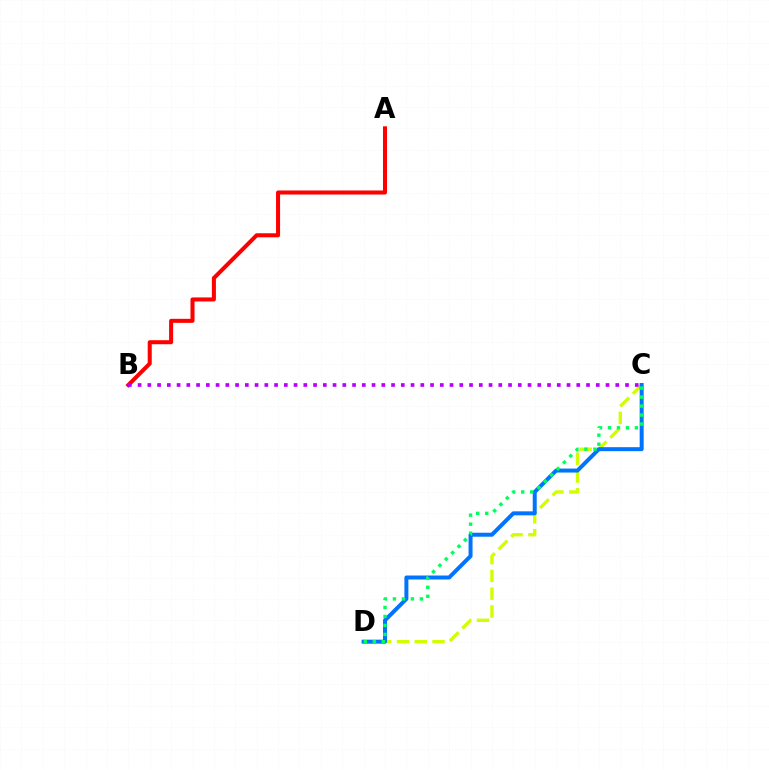{('C', 'D'): [{'color': '#d1ff00', 'line_style': 'dashed', 'thickness': 2.41}, {'color': '#0074ff', 'line_style': 'solid', 'thickness': 2.87}, {'color': '#00ff5c', 'line_style': 'dotted', 'thickness': 2.44}], ('A', 'B'): [{'color': '#ff0000', 'line_style': 'solid', 'thickness': 2.91}], ('B', 'C'): [{'color': '#b900ff', 'line_style': 'dotted', 'thickness': 2.65}]}